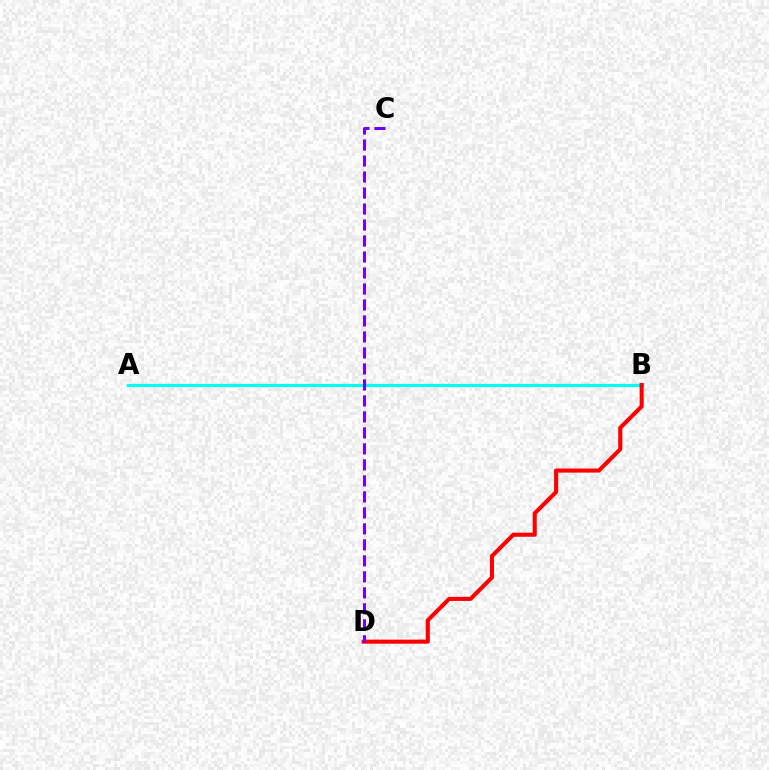{('A', 'B'): [{'color': '#84ff00', 'line_style': 'dotted', 'thickness': 1.52}, {'color': '#00fff6', 'line_style': 'solid', 'thickness': 2.26}], ('B', 'D'): [{'color': '#ff0000', 'line_style': 'solid', 'thickness': 2.94}], ('C', 'D'): [{'color': '#7200ff', 'line_style': 'dashed', 'thickness': 2.17}]}